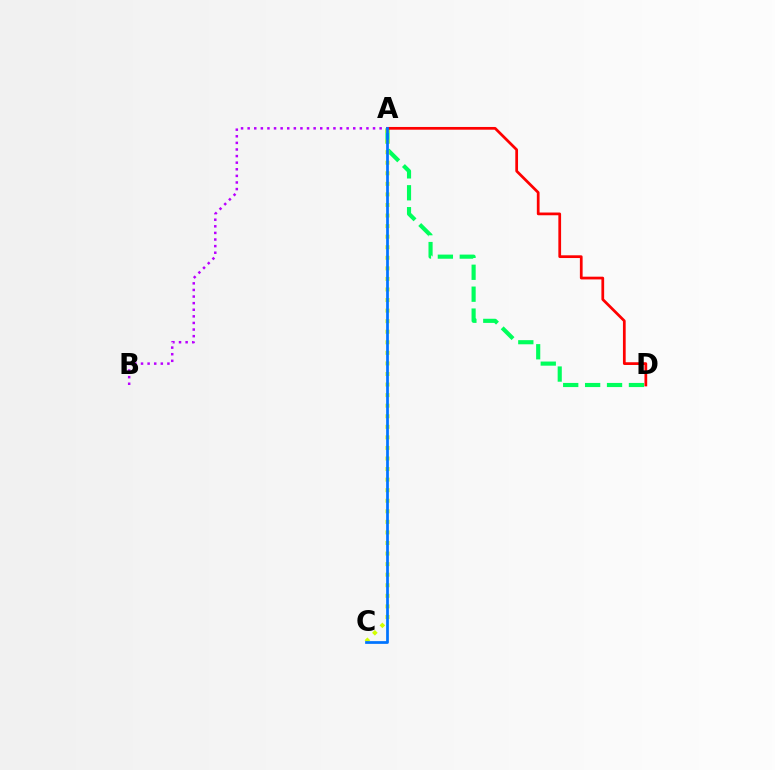{('A', 'D'): [{'color': '#00ff5c', 'line_style': 'dashed', 'thickness': 2.98}, {'color': '#ff0000', 'line_style': 'solid', 'thickness': 1.97}], ('A', 'C'): [{'color': '#d1ff00', 'line_style': 'dotted', 'thickness': 2.87}, {'color': '#0074ff', 'line_style': 'solid', 'thickness': 1.96}], ('A', 'B'): [{'color': '#b900ff', 'line_style': 'dotted', 'thickness': 1.79}]}